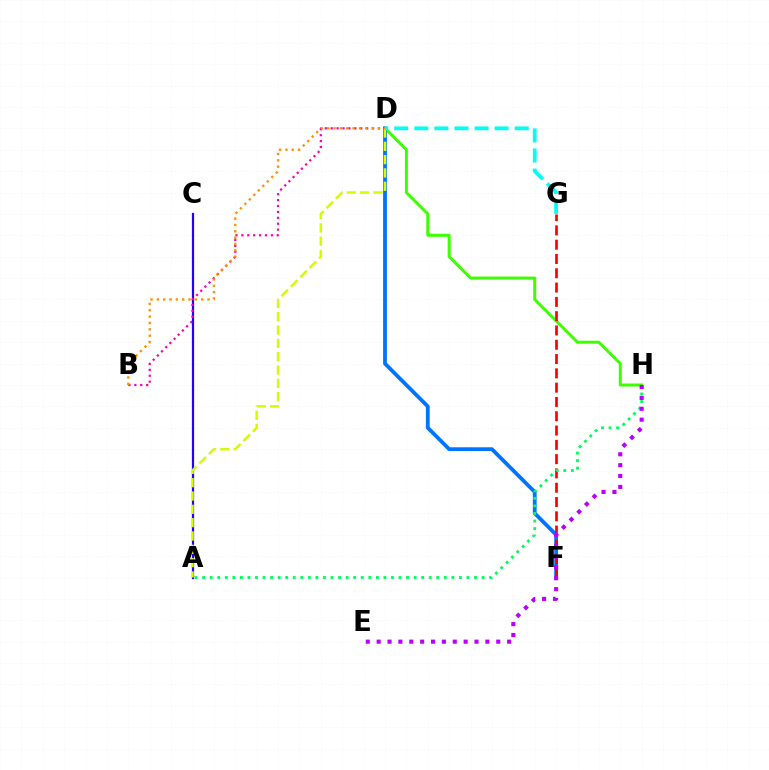{('A', 'C'): [{'color': '#2500ff', 'line_style': 'solid', 'thickness': 1.6}], ('D', 'H'): [{'color': '#3dff00', 'line_style': 'solid', 'thickness': 2.16}], ('D', 'F'): [{'color': '#0074ff', 'line_style': 'solid', 'thickness': 2.73}], ('B', 'D'): [{'color': '#ff00ac', 'line_style': 'dotted', 'thickness': 1.6}, {'color': '#ff9400', 'line_style': 'dotted', 'thickness': 1.72}], ('A', 'D'): [{'color': '#d1ff00', 'line_style': 'dashed', 'thickness': 1.81}], ('F', 'G'): [{'color': '#ff0000', 'line_style': 'dashed', 'thickness': 1.94}], ('A', 'H'): [{'color': '#00ff5c', 'line_style': 'dotted', 'thickness': 2.05}], ('E', 'H'): [{'color': '#b900ff', 'line_style': 'dotted', 'thickness': 2.95}], ('D', 'G'): [{'color': '#00fff6', 'line_style': 'dashed', 'thickness': 2.73}]}